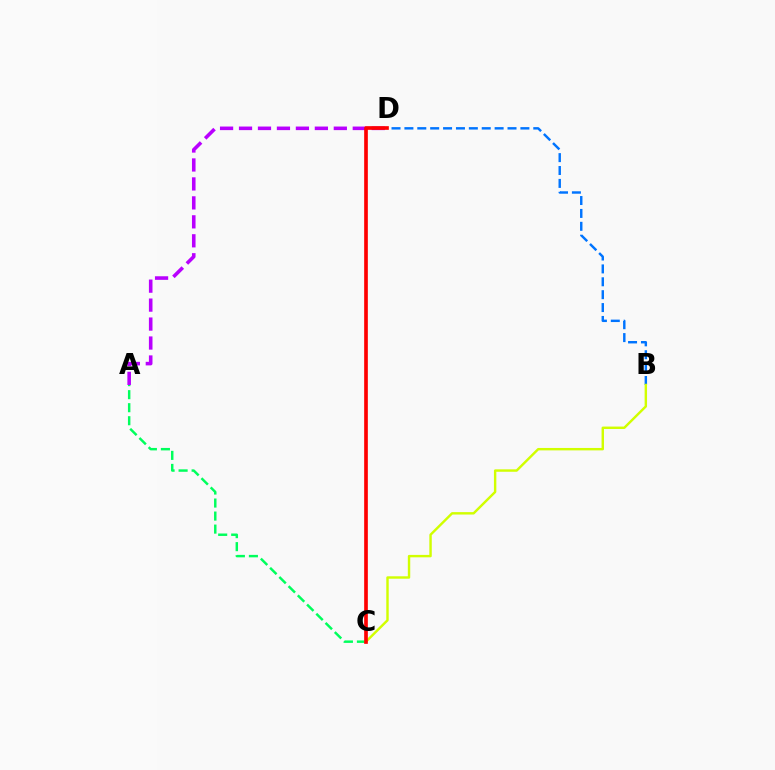{('B', 'D'): [{'color': '#0074ff', 'line_style': 'dashed', 'thickness': 1.75}], ('A', 'C'): [{'color': '#00ff5c', 'line_style': 'dashed', 'thickness': 1.77}], ('B', 'C'): [{'color': '#d1ff00', 'line_style': 'solid', 'thickness': 1.74}], ('A', 'D'): [{'color': '#b900ff', 'line_style': 'dashed', 'thickness': 2.58}], ('C', 'D'): [{'color': '#ff0000', 'line_style': 'solid', 'thickness': 2.64}]}